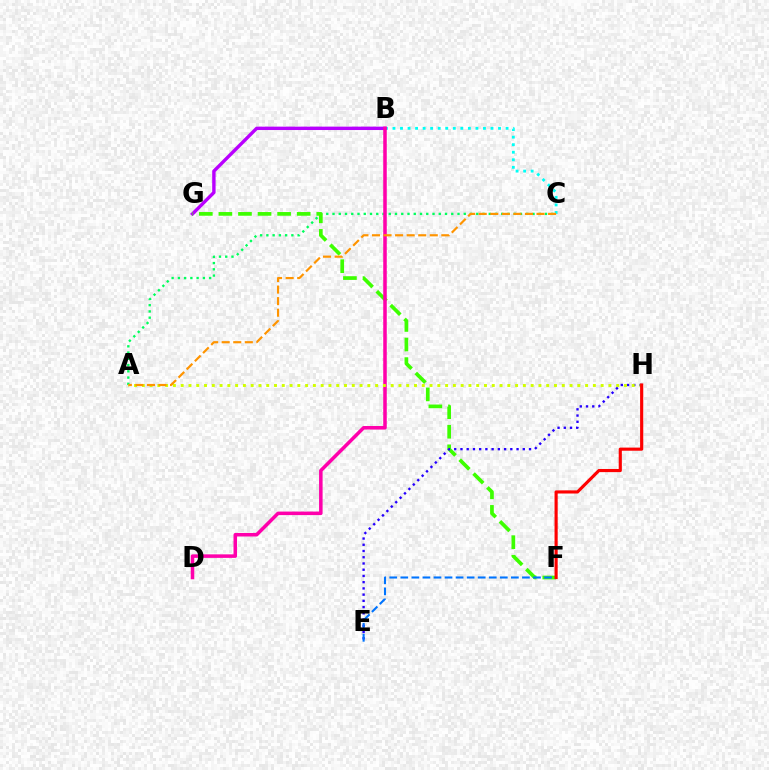{('A', 'C'): [{'color': '#00ff5c', 'line_style': 'dotted', 'thickness': 1.7}, {'color': '#ff9400', 'line_style': 'dashed', 'thickness': 1.57}], ('B', 'C'): [{'color': '#00fff6', 'line_style': 'dotted', 'thickness': 2.05}], ('B', 'G'): [{'color': '#b900ff', 'line_style': 'solid', 'thickness': 2.44}], ('F', 'G'): [{'color': '#3dff00', 'line_style': 'dashed', 'thickness': 2.66}], ('E', 'H'): [{'color': '#2500ff', 'line_style': 'dotted', 'thickness': 1.69}], ('B', 'D'): [{'color': '#ff00ac', 'line_style': 'solid', 'thickness': 2.54}], ('E', 'F'): [{'color': '#0074ff', 'line_style': 'dashed', 'thickness': 1.5}], ('A', 'H'): [{'color': '#d1ff00', 'line_style': 'dotted', 'thickness': 2.11}], ('F', 'H'): [{'color': '#ff0000', 'line_style': 'solid', 'thickness': 2.26}]}